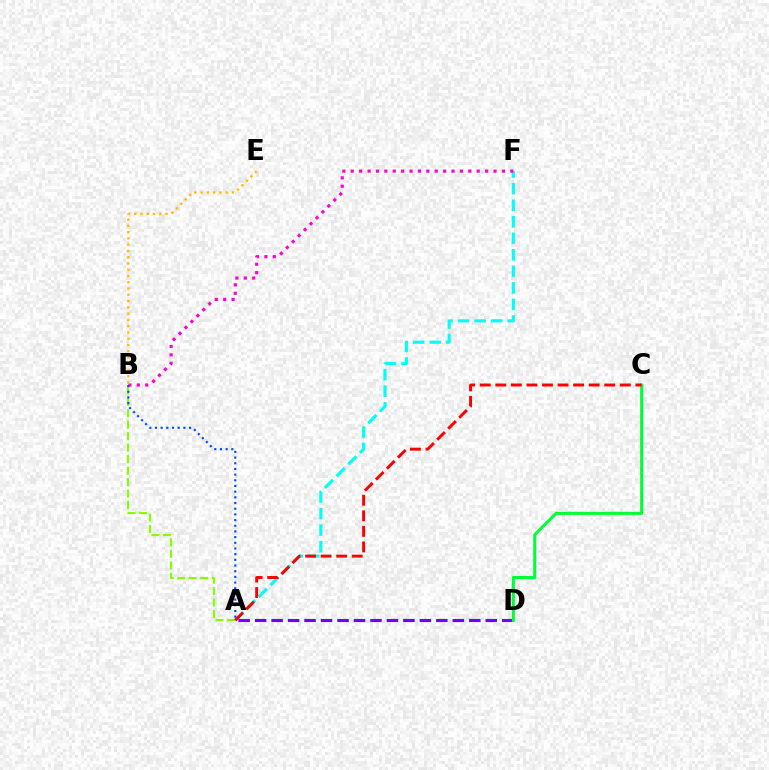{('A', 'F'): [{'color': '#00fff6', 'line_style': 'dashed', 'thickness': 2.25}], ('A', 'D'): [{'color': '#7200ff', 'line_style': 'dashed', 'thickness': 2.24}], ('B', 'F'): [{'color': '#ff00cf', 'line_style': 'dotted', 'thickness': 2.28}], ('A', 'B'): [{'color': '#84ff00', 'line_style': 'dashed', 'thickness': 1.56}, {'color': '#004bff', 'line_style': 'dotted', 'thickness': 1.54}], ('C', 'D'): [{'color': '#00ff39', 'line_style': 'solid', 'thickness': 2.2}], ('A', 'C'): [{'color': '#ff0000', 'line_style': 'dashed', 'thickness': 2.11}], ('B', 'E'): [{'color': '#ffbd00', 'line_style': 'dotted', 'thickness': 1.7}]}